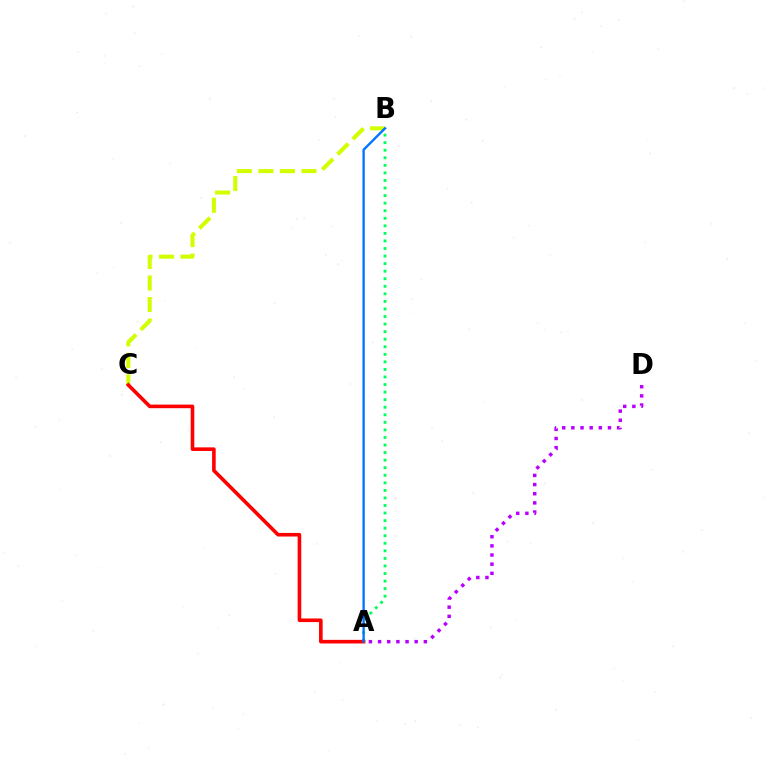{('B', 'C'): [{'color': '#d1ff00', 'line_style': 'dashed', 'thickness': 2.93}], ('A', 'B'): [{'color': '#00ff5c', 'line_style': 'dotted', 'thickness': 2.05}, {'color': '#0074ff', 'line_style': 'solid', 'thickness': 1.69}], ('A', 'C'): [{'color': '#ff0000', 'line_style': 'solid', 'thickness': 2.59}], ('A', 'D'): [{'color': '#b900ff', 'line_style': 'dotted', 'thickness': 2.49}]}